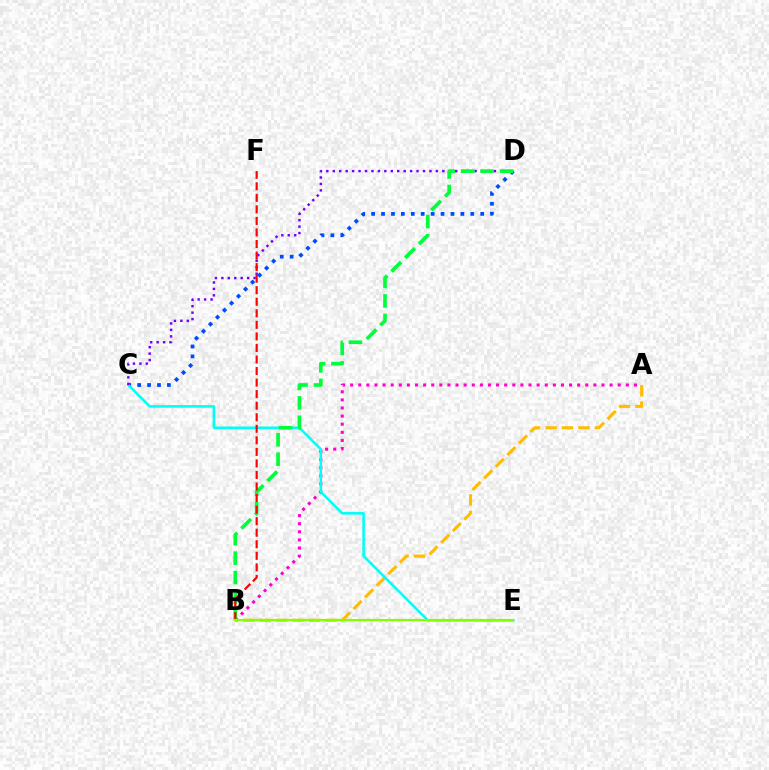{('A', 'B'): [{'color': '#ffbd00', 'line_style': 'dashed', 'thickness': 2.23}, {'color': '#ff00cf', 'line_style': 'dotted', 'thickness': 2.2}], ('C', 'D'): [{'color': '#004bff', 'line_style': 'dotted', 'thickness': 2.69}, {'color': '#7200ff', 'line_style': 'dotted', 'thickness': 1.75}], ('C', 'E'): [{'color': '#00fff6', 'line_style': 'solid', 'thickness': 1.85}], ('B', 'D'): [{'color': '#00ff39', 'line_style': 'dashed', 'thickness': 2.64}], ('B', 'F'): [{'color': '#ff0000', 'line_style': 'dashed', 'thickness': 1.57}], ('B', 'E'): [{'color': '#84ff00', 'line_style': 'solid', 'thickness': 1.55}]}